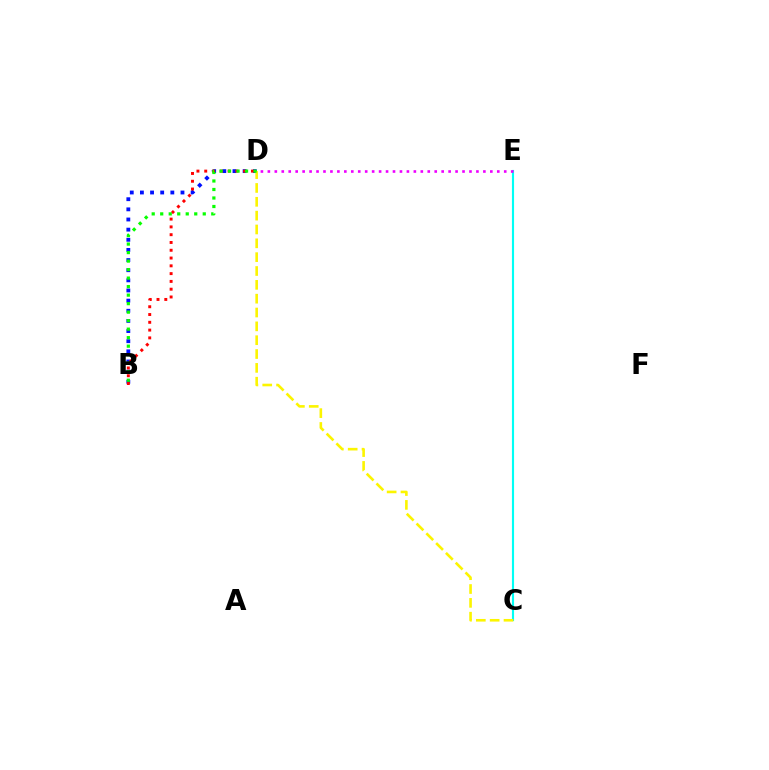{('C', 'E'): [{'color': '#00fff6', 'line_style': 'solid', 'thickness': 1.53}], ('B', 'D'): [{'color': '#0010ff', 'line_style': 'dotted', 'thickness': 2.76}, {'color': '#ff0000', 'line_style': 'dotted', 'thickness': 2.12}, {'color': '#08ff00', 'line_style': 'dotted', 'thickness': 2.31}], ('C', 'D'): [{'color': '#fcf500', 'line_style': 'dashed', 'thickness': 1.88}], ('D', 'E'): [{'color': '#ee00ff', 'line_style': 'dotted', 'thickness': 1.89}]}